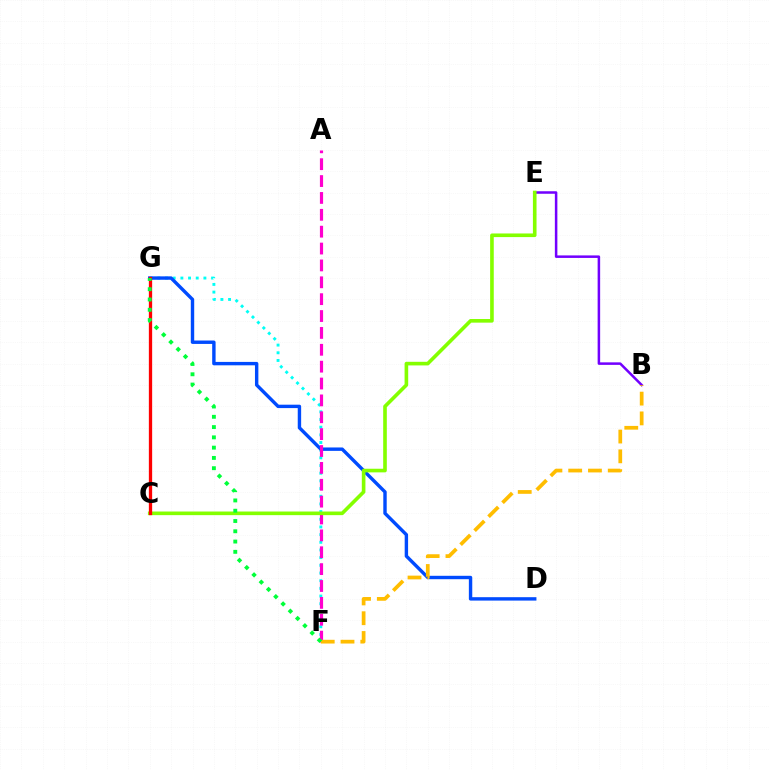{('F', 'G'): [{'color': '#00fff6', 'line_style': 'dotted', 'thickness': 2.09}, {'color': '#00ff39', 'line_style': 'dotted', 'thickness': 2.79}], ('D', 'G'): [{'color': '#004bff', 'line_style': 'solid', 'thickness': 2.45}], ('B', 'E'): [{'color': '#7200ff', 'line_style': 'solid', 'thickness': 1.81}], ('A', 'F'): [{'color': '#ff00cf', 'line_style': 'dashed', 'thickness': 2.29}], ('C', 'E'): [{'color': '#84ff00', 'line_style': 'solid', 'thickness': 2.61}], ('B', 'F'): [{'color': '#ffbd00', 'line_style': 'dashed', 'thickness': 2.69}], ('C', 'G'): [{'color': '#ff0000', 'line_style': 'solid', 'thickness': 2.37}]}